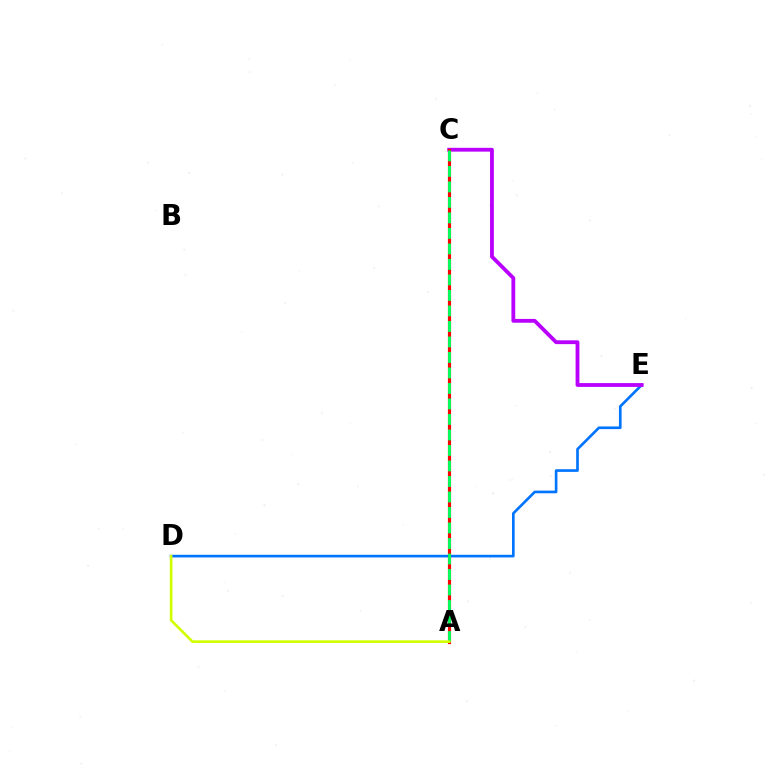{('D', 'E'): [{'color': '#0074ff', 'line_style': 'solid', 'thickness': 1.91}], ('C', 'E'): [{'color': '#b900ff', 'line_style': 'solid', 'thickness': 2.74}], ('A', 'C'): [{'color': '#ff0000', 'line_style': 'solid', 'thickness': 2.27}, {'color': '#00ff5c', 'line_style': 'dashed', 'thickness': 2.11}], ('A', 'D'): [{'color': '#d1ff00', 'line_style': 'solid', 'thickness': 1.91}]}